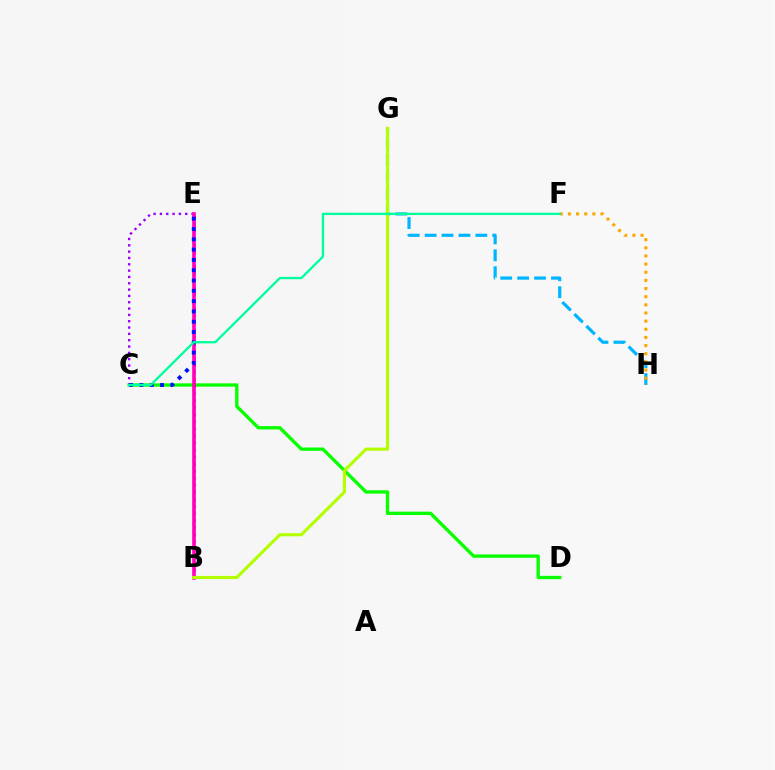{('G', 'H'): [{'color': '#00b5ff', 'line_style': 'dashed', 'thickness': 2.3}], ('C', 'D'): [{'color': '#08ff00', 'line_style': 'solid', 'thickness': 2.4}], ('B', 'E'): [{'color': '#ff0000', 'line_style': 'dotted', 'thickness': 1.92}, {'color': '#ff00bd', 'line_style': 'solid', 'thickness': 2.6}], ('C', 'E'): [{'color': '#9b00ff', 'line_style': 'dotted', 'thickness': 1.72}, {'color': '#0010ff', 'line_style': 'dotted', 'thickness': 2.8}], ('B', 'G'): [{'color': '#b3ff00', 'line_style': 'solid', 'thickness': 2.26}], ('F', 'H'): [{'color': '#ffa500', 'line_style': 'dotted', 'thickness': 2.21}], ('C', 'F'): [{'color': '#00ff9d', 'line_style': 'solid', 'thickness': 1.67}]}